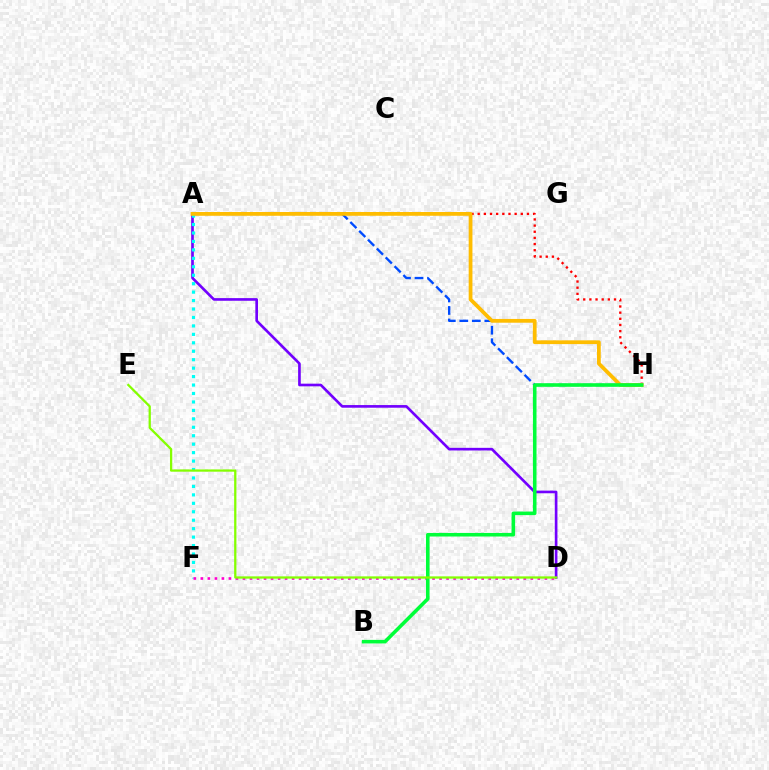{('A', 'H'): [{'color': '#ff0000', 'line_style': 'dotted', 'thickness': 1.67}, {'color': '#004bff', 'line_style': 'dashed', 'thickness': 1.7}, {'color': '#ffbd00', 'line_style': 'solid', 'thickness': 2.71}], ('A', 'D'): [{'color': '#7200ff', 'line_style': 'solid', 'thickness': 1.91}], ('A', 'F'): [{'color': '#00fff6', 'line_style': 'dotted', 'thickness': 2.3}], ('D', 'F'): [{'color': '#ff00cf', 'line_style': 'dotted', 'thickness': 1.91}], ('B', 'H'): [{'color': '#00ff39', 'line_style': 'solid', 'thickness': 2.57}], ('D', 'E'): [{'color': '#84ff00', 'line_style': 'solid', 'thickness': 1.63}]}